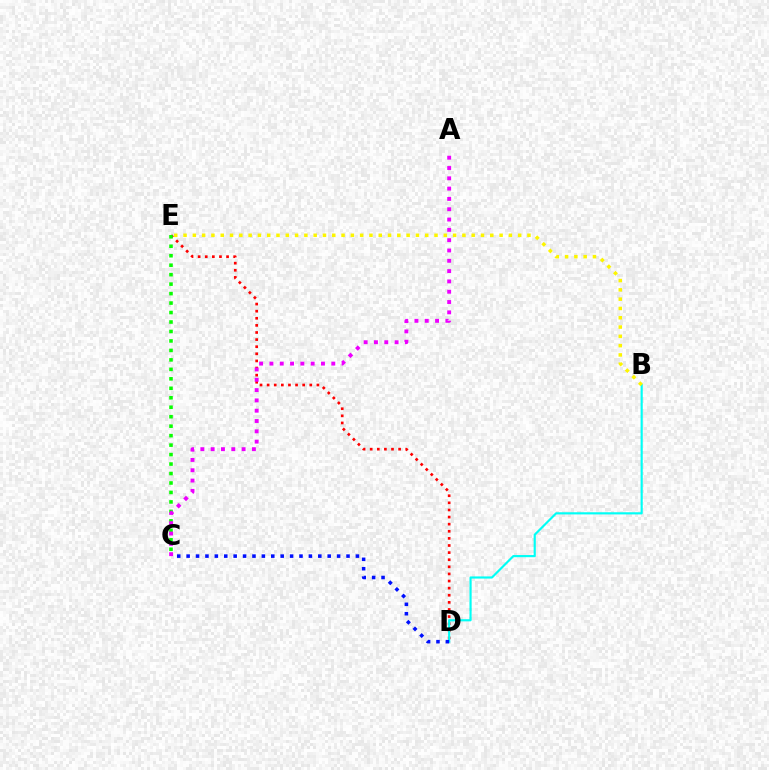{('D', 'E'): [{'color': '#ff0000', 'line_style': 'dotted', 'thickness': 1.93}], ('B', 'D'): [{'color': '#00fff6', 'line_style': 'solid', 'thickness': 1.55}], ('C', 'E'): [{'color': '#08ff00', 'line_style': 'dotted', 'thickness': 2.57}], ('A', 'C'): [{'color': '#ee00ff', 'line_style': 'dotted', 'thickness': 2.8}], ('B', 'E'): [{'color': '#fcf500', 'line_style': 'dotted', 'thickness': 2.53}], ('C', 'D'): [{'color': '#0010ff', 'line_style': 'dotted', 'thickness': 2.56}]}